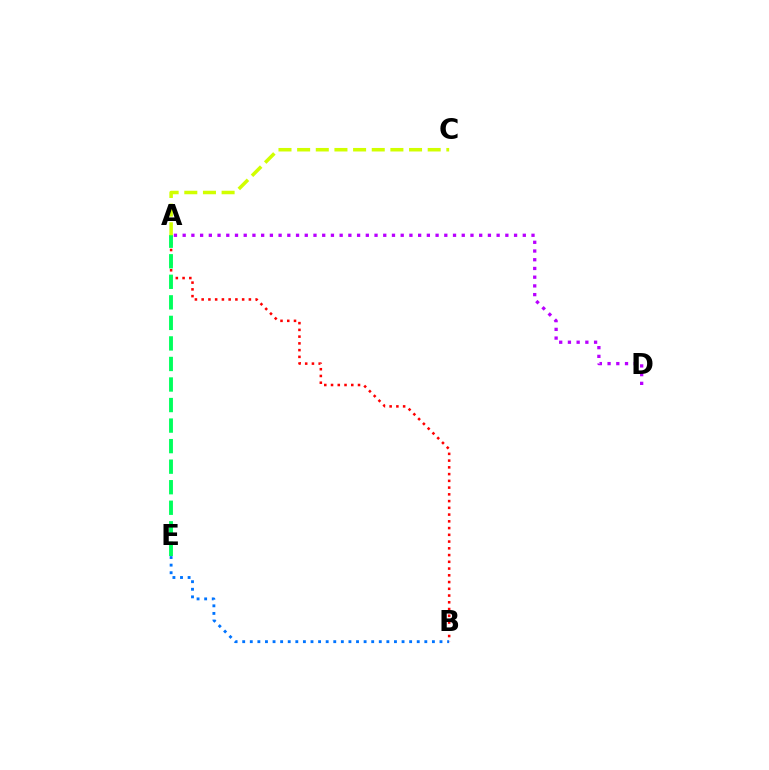{('B', 'E'): [{'color': '#0074ff', 'line_style': 'dotted', 'thickness': 2.06}], ('A', 'B'): [{'color': '#ff0000', 'line_style': 'dotted', 'thickness': 1.83}], ('A', 'E'): [{'color': '#00ff5c', 'line_style': 'dashed', 'thickness': 2.79}], ('A', 'D'): [{'color': '#b900ff', 'line_style': 'dotted', 'thickness': 2.37}], ('A', 'C'): [{'color': '#d1ff00', 'line_style': 'dashed', 'thickness': 2.53}]}